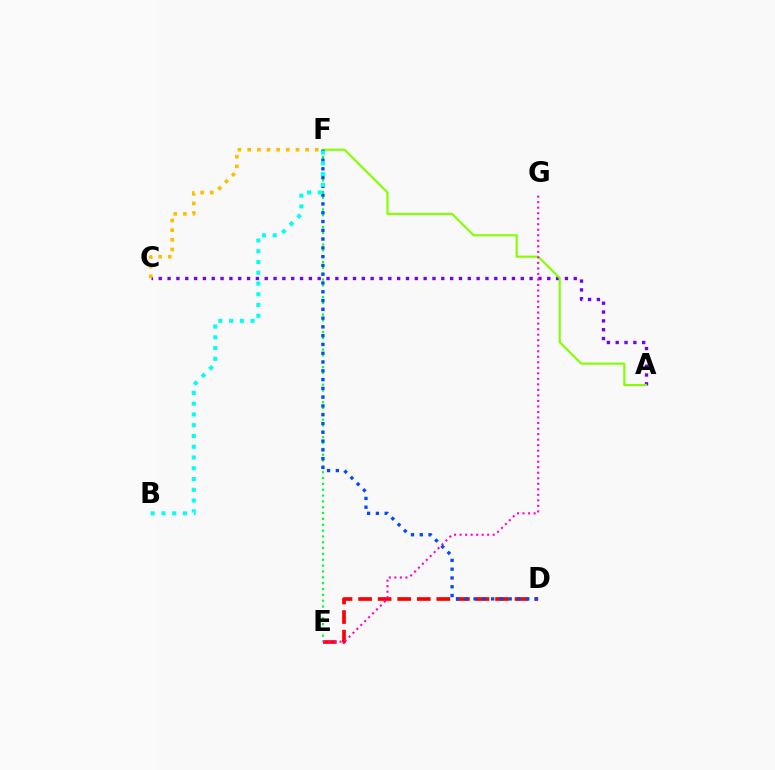{('A', 'C'): [{'color': '#7200ff', 'line_style': 'dotted', 'thickness': 2.4}], ('D', 'E'): [{'color': '#ff0000', 'line_style': 'dashed', 'thickness': 2.66}], ('A', 'F'): [{'color': '#84ff00', 'line_style': 'solid', 'thickness': 1.54}], ('E', 'F'): [{'color': '#00ff39', 'line_style': 'dotted', 'thickness': 1.59}], ('E', 'G'): [{'color': '#ff00cf', 'line_style': 'dotted', 'thickness': 1.5}], ('D', 'F'): [{'color': '#004bff', 'line_style': 'dotted', 'thickness': 2.39}], ('B', 'F'): [{'color': '#00fff6', 'line_style': 'dotted', 'thickness': 2.92}], ('C', 'F'): [{'color': '#ffbd00', 'line_style': 'dotted', 'thickness': 2.62}]}